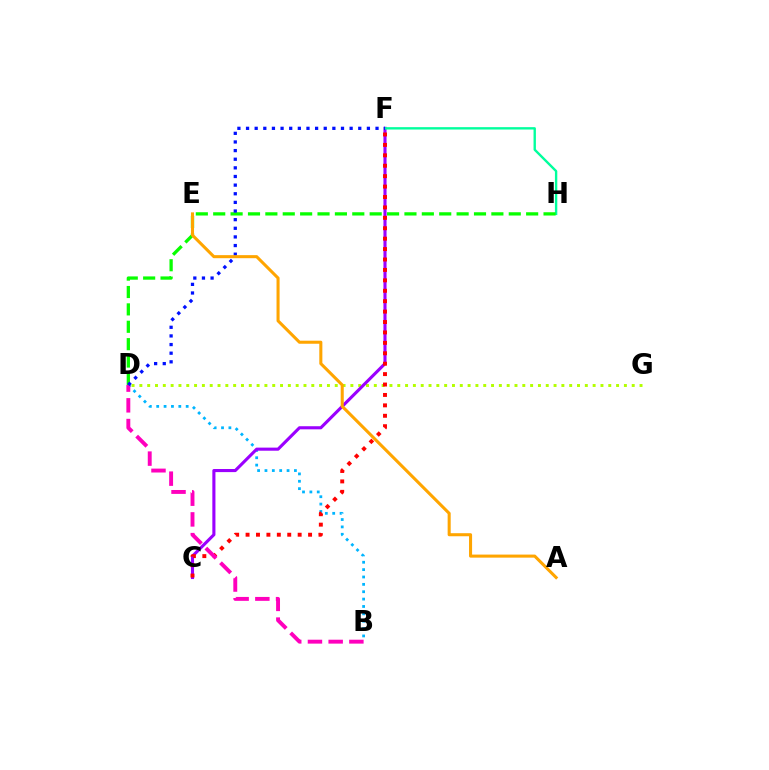{('D', 'G'): [{'color': '#b3ff00', 'line_style': 'dotted', 'thickness': 2.12}], ('B', 'D'): [{'color': '#00b5ff', 'line_style': 'dotted', 'thickness': 2.0}, {'color': '#ff00bd', 'line_style': 'dashed', 'thickness': 2.81}], ('C', 'F'): [{'color': '#9b00ff', 'line_style': 'solid', 'thickness': 2.23}, {'color': '#ff0000', 'line_style': 'dotted', 'thickness': 2.83}], ('F', 'H'): [{'color': '#00ff9d', 'line_style': 'solid', 'thickness': 1.71}], ('D', 'H'): [{'color': '#08ff00', 'line_style': 'dashed', 'thickness': 2.36}], ('D', 'F'): [{'color': '#0010ff', 'line_style': 'dotted', 'thickness': 2.35}], ('A', 'E'): [{'color': '#ffa500', 'line_style': 'solid', 'thickness': 2.2}]}